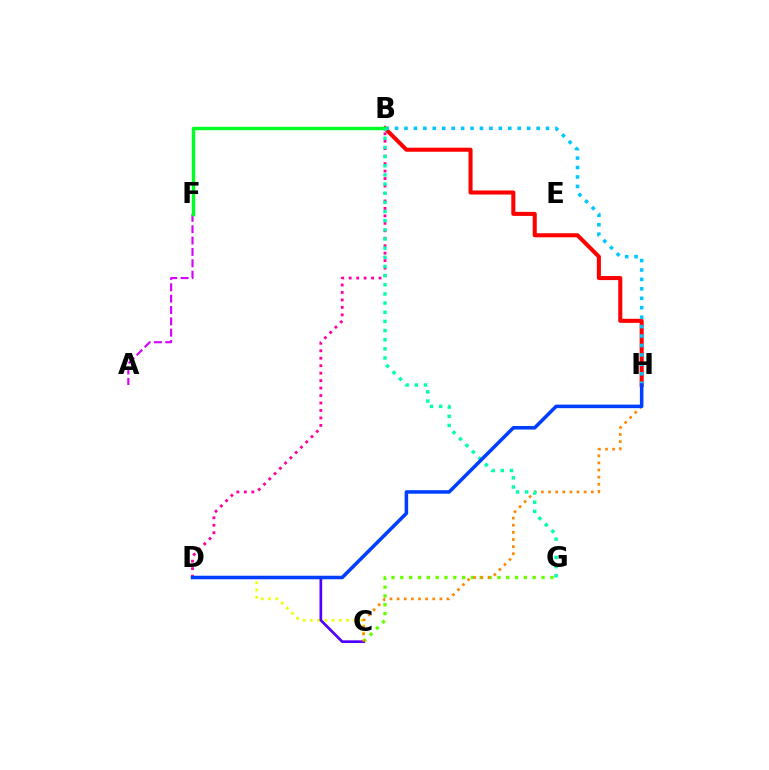{('C', 'D'): [{'color': '#eeff00', 'line_style': 'dotted', 'thickness': 1.97}, {'color': '#4f00ff', 'line_style': 'solid', 'thickness': 1.93}], ('C', 'G'): [{'color': '#66ff00', 'line_style': 'dotted', 'thickness': 2.4}], ('A', 'F'): [{'color': '#d600ff', 'line_style': 'dashed', 'thickness': 1.54}], ('B', 'H'): [{'color': '#ff0000', 'line_style': 'solid', 'thickness': 2.92}, {'color': '#00c7ff', 'line_style': 'dotted', 'thickness': 2.56}], ('B', 'D'): [{'color': '#ff00a0', 'line_style': 'dotted', 'thickness': 2.03}], ('B', 'F'): [{'color': '#00ff27', 'line_style': 'solid', 'thickness': 2.48}], ('C', 'H'): [{'color': '#ff8800', 'line_style': 'dotted', 'thickness': 1.94}], ('B', 'G'): [{'color': '#00ffaf', 'line_style': 'dotted', 'thickness': 2.49}], ('D', 'H'): [{'color': '#003fff', 'line_style': 'solid', 'thickness': 2.55}]}